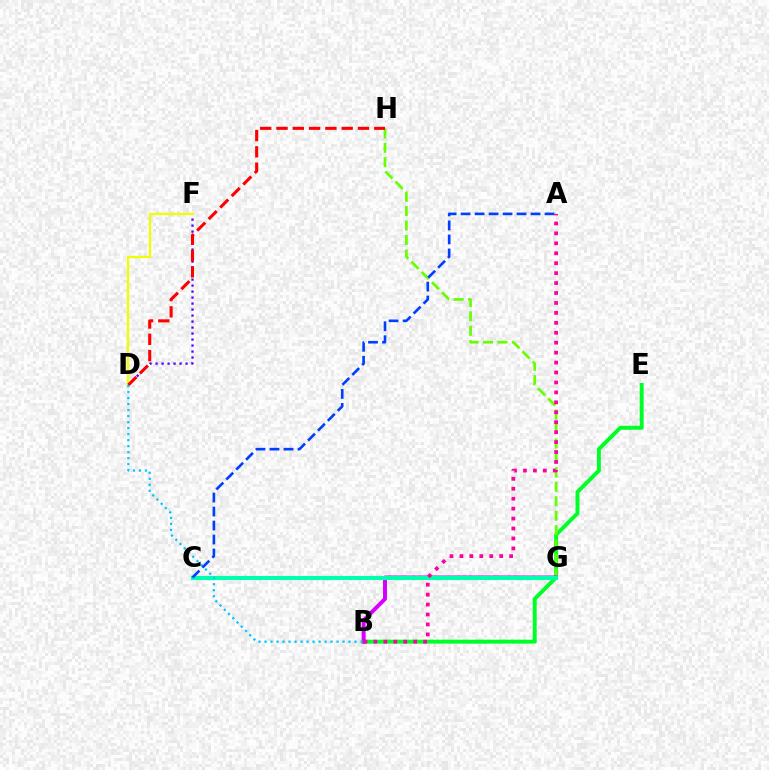{('B', 'E'): [{'color': '#00ff27', 'line_style': 'solid', 'thickness': 2.83}], ('D', 'F'): [{'color': '#4f00ff', 'line_style': 'dotted', 'thickness': 1.63}, {'color': '#eeff00', 'line_style': 'solid', 'thickness': 1.64}], ('G', 'H'): [{'color': '#66ff00', 'line_style': 'dashed', 'thickness': 1.96}], ('C', 'G'): [{'color': '#ff8800', 'line_style': 'solid', 'thickness': 2.0}, {'color': '#00ffaf', 'line_style': 'solid', 'thickness': 2.95}], ('D', 'H'): [{'color': '#ff0000', 'line_style': 'dashed', 'thickness': 2.21}], ('B', 'G'): [{'color': '#d600ff', 'line_style': 'solid', 'thickness': 2.86}], ('A', 'B'): [{'color': '#ff00a0', 'line_style': 'dotted', 'thickness': 2.7}], ('B', 'D'): [{'color': '#00c7ff', 'line_style': 'dotted', 'thickness': 1.63}], ('A', 'C'): [{'color': '#003fff', 'line_style': 'dashed', 'thickness': 1.9}]}